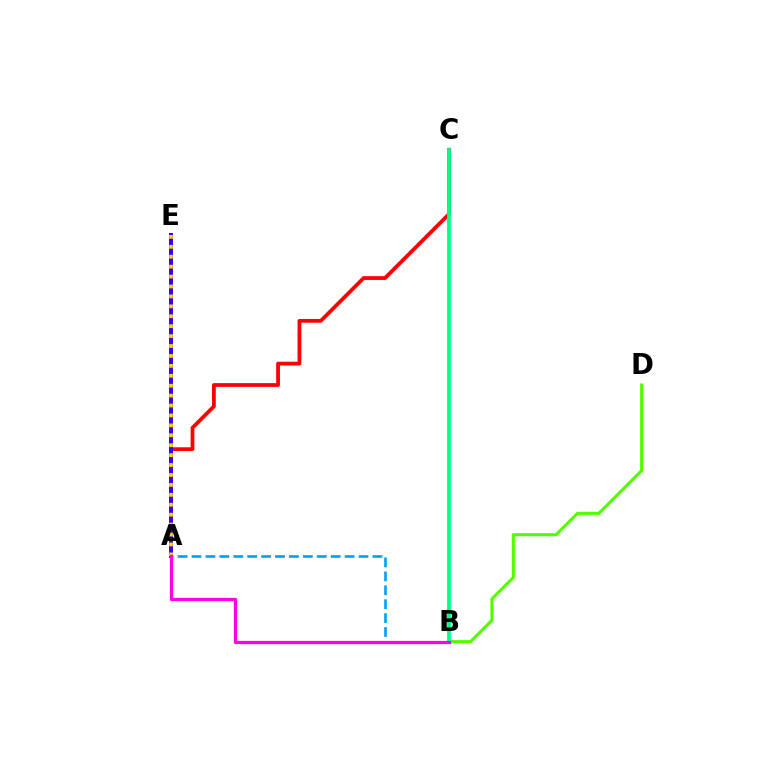{('B', 'D'): [{'color': '#4fff00', 'line_style': 'solid', 'thickness': 2.23}], ('A', 'C'): [{'color': '#ff0000', 'line_style': 'solid', 'thickness': 2.71}], ('B', 'C'): [{'color': '#00ff86', 'line_style': 'solid', 'thickness': 2.72}], ('A', 'E'): [{'color': '#3700ff', 'line_style': 'solid', 'thickness': 2.86}, {'color': '#ffd500', 'line_style': 'dotted', 'thickness': 2.7}], ('A', 'B'): [{'color': '#009eff', 'line_style': 'dashed', 'thickness': 1.89}, {'color': '#ff00ed', 'line_style': 'solid', 'thickness': 2.33}]}